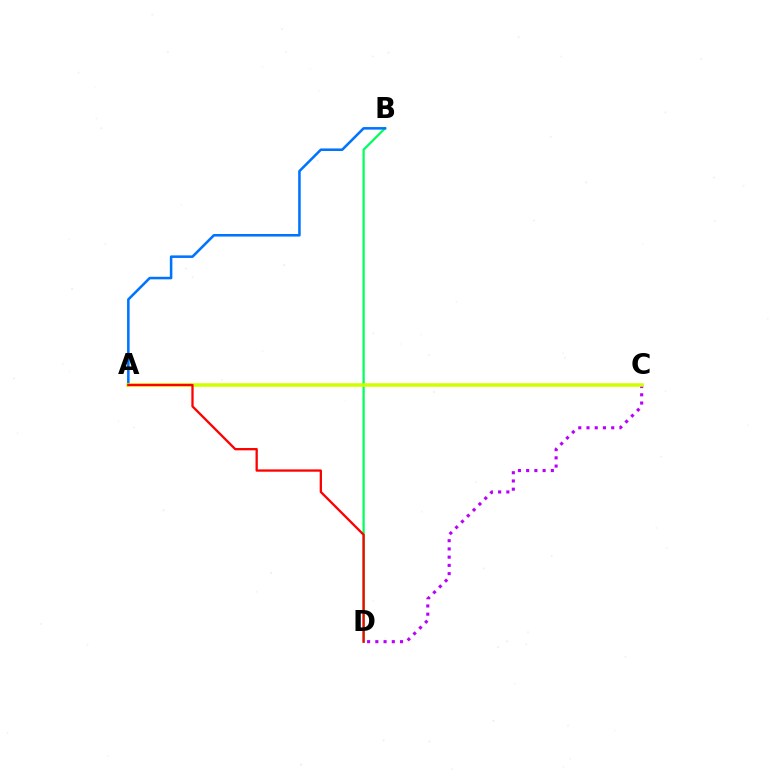{('B', 'D'): [{'color': '#00ff5c', 'line_style': 'solid', 'thickness': 1.62}], ('A', 'B'): [{'color': '#0074ff', 'line_style': 'solid', 'thickness': 1.84}], ('C', 'D'): [{'color': '#b900ff', 'line_style': 'dotted', 'thickness': 2.24}], ('A', 'C'): [{'color': '#d1ff00', 'line_style': 'solid', 'thickness': 2.55}], ('A', 'D'): [{'color': '#ff0000', 'line_style': 'solid', 'thickness': 1.65}]}